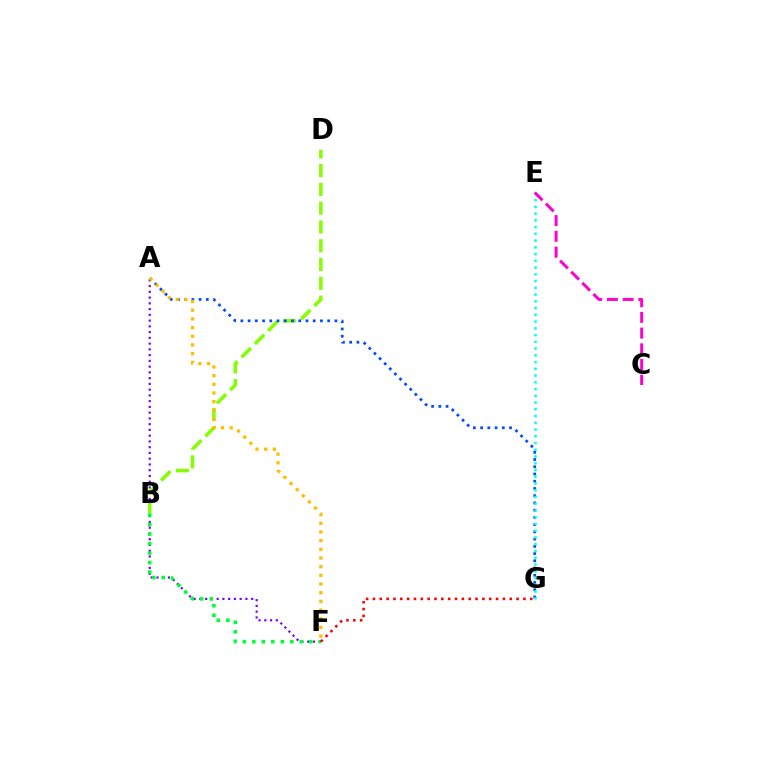{('A', 'F'): [{'color': '#7200ff', 'line_style': 'dotted', 'thickness': 1.56}, {'color': '#ffbd00', 'line_style': 'dotted', 'thickness': 2.36}], ('B', 'D'): [{'color': '#84ff00', 'line_style': 'dashed', 'thickness': 2.55}], ('A', 'G'): [{'color': '#004bff', 'line_style': 'dotted', 'thickness': 1.97}], ('B', 'F'): [{'color': '#00ff39', 'line_style': 'dotted', 'thickness': 2.58}], ('E', 'G'): [{'color': '#00fff6', 'line_style': 'dotted', 'thickness': 1.83}], ('C', 'E'): [{'color': '#ff00cf', 'line_style': 'dashed', 'thickness': 2.14}], ('F', 'G'): [{'color': '#ff0000', 'line_style': 'dotted', 'thickness': 1.86}]}